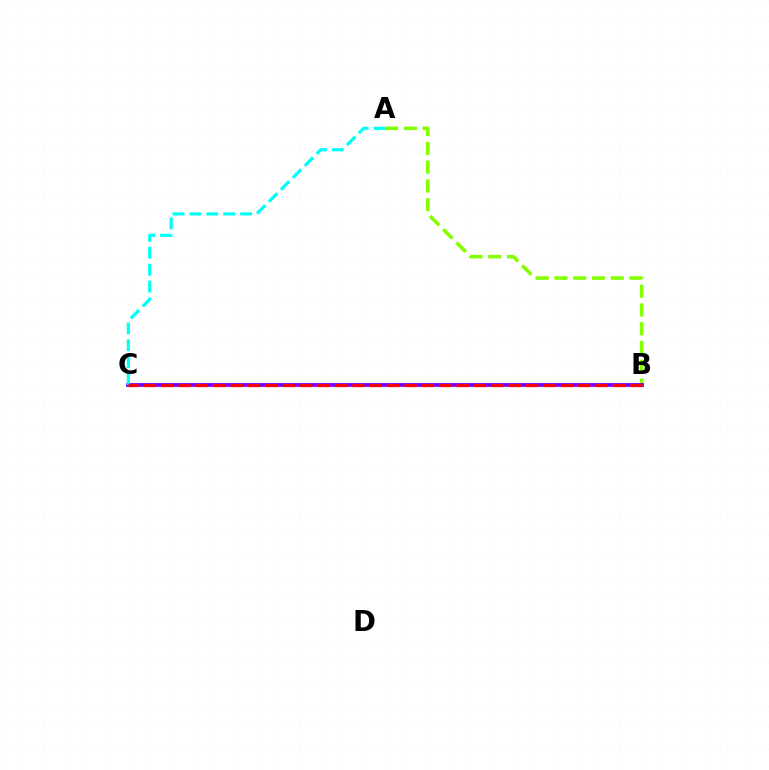{('A', 'B'): [{'color': '#84ff00', 'line_style': 'dashed', 'thickness': 2.55}], ('B', 'C'): [{'color': '#7200ff', 'line_style': 'solid', 'thickness': 2.75}, {'color': '#ff0000', 'line_style': 'dashed', 'thickness': 2.36}], ('A', 'C'): [{'color': '#00fff6', 'line_style': 'dashed', 'thickness': 2.3}]}